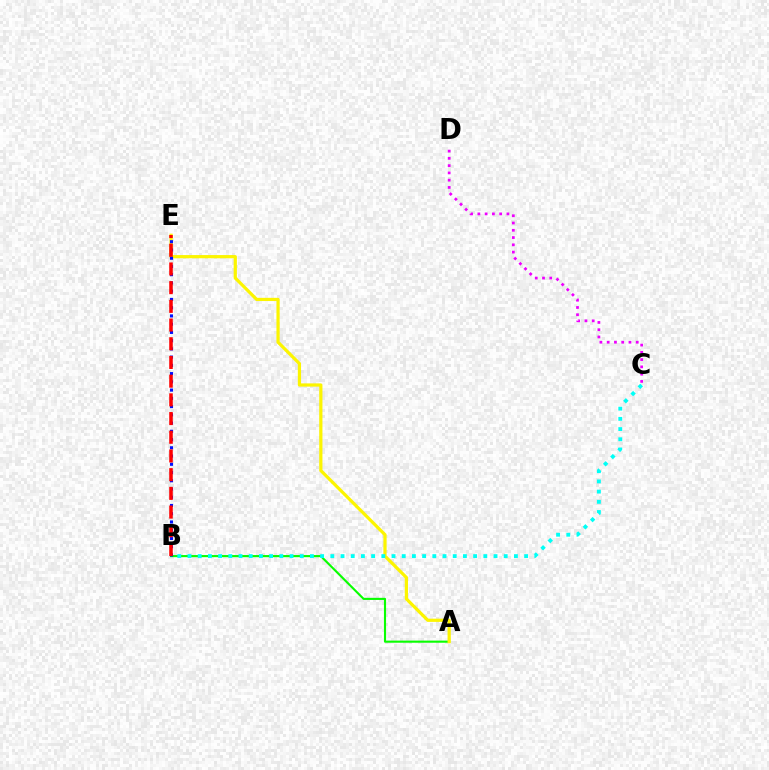{('A', 'B'): [{'color': '#08ff00', 'line_style': 'solid', 'thickness': 1.52}], ('A', 'E'): [{'color': '#fcf500', 'line_style': 'solid', 'thickness': 2.32}], ('B', 'E'): [{'color': '#0010ff', 'line_style': 'dotted', 'thickness': 2.24}, {'color': '#ff0000', 'line_style': 'dashed', 'thickness': 2.54}], ('C', 'D'): [{'color': '#ee00ff', 'line_style': 'dotted', 'thickness': 1.97}], ('B', 'C'): [{'color': '#00fff6', 'line_style': 'dotted', 'thickness': 2.77}]}